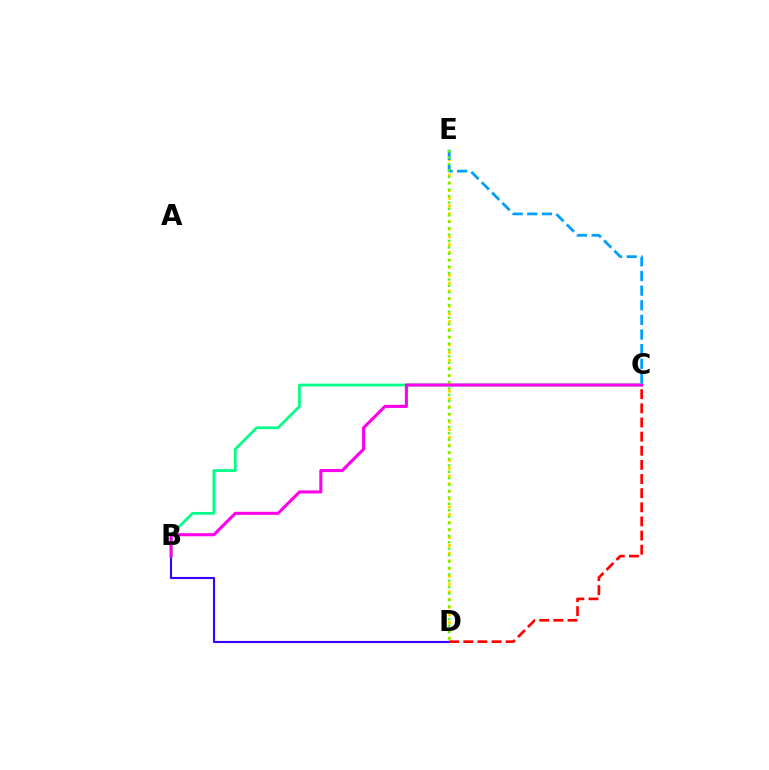{('B', 'D'): [{'color': '#3700ff', 'line_style': 'solid', 'thickness': 1.54}], ('B', 'C'): [{'color': '#00ff86', 'line_style': 'solid', 'thickness': 1.97}, {'color': '#ff00ed', 'line_style': 'solid', 'thickness': 2.22}], ('D', 'E'): [{'color': '#ffd500', 'line_style': 'dotted', 'thickness': 2.1}, {'color': '#4fff00', 'line_style': 'dotted', 'thickness': 1.74}], ('C', 'D'): [{'color': '#ff0000', 'line_style': 'dashed', 'thickness': 1.92}], ('C', 'E'): [{'color': '#009eff', 'line_style': 'dashed', 'thickness': 1.99}]}